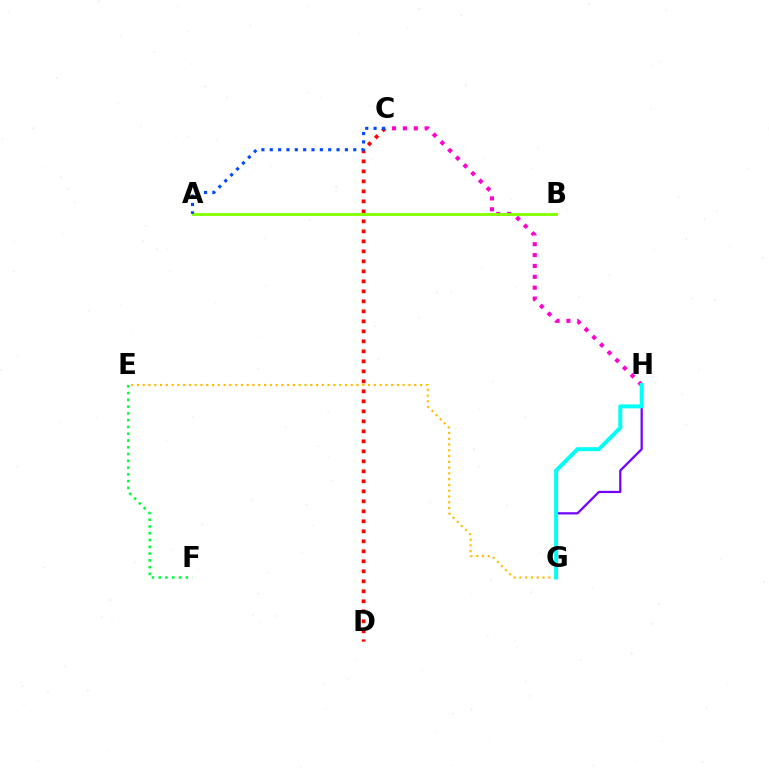{('C', 'H'): [{'color': '#ff00cf', 'line_style': 'dotted', 'thickness': 2.95}], ('E', 'F'): [{'color': '#00ff39', 'line_style': 'dotted', 'thickness': 1.84}], ('C', 'D'): [{'color': '#ff0000', 'line_style': 'dotted', 'thickness': 2.72}], ('A', 'B'): [{'color': '#84ff00', 'line_style': 'solid', 'thickness': 2.05}], ('G', 'H'): [{'color': '#7200ff', 'line_style': 'solid', 'thickness': 1.6}, {'color': '#00fff6', 'line_style': 'solid', 'thickness': 2.86}], ('E', 'G'): [{'color': '#ffbd00', 'line_style': 'dotted', 'thickness': 1.57}], ('A', 'C'): [{'color': '#004bff', 'line_style': 'dotted', 'thickness': 2.27}]}